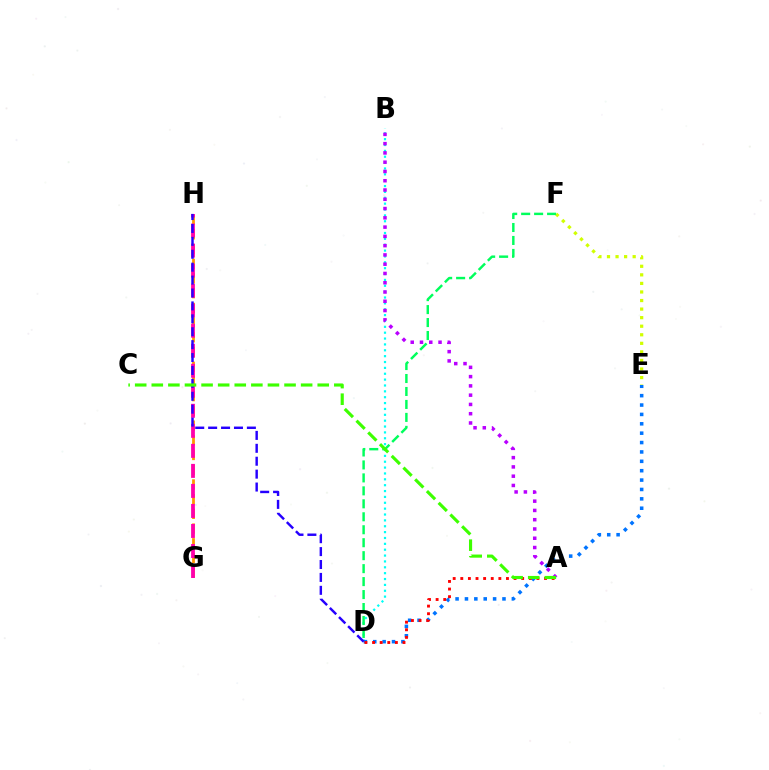{('B', 'D'): [{'color': '#00fff6', 'line_style': 'dotted', 'thickness': 1.59}], ('G', 'H'): [{'color': '#ff9400', 'line_style': 'dashed', 'thickness': 2.0}, {'color': '#ff00ac', 'line_style': 'dashed', 'thickness': 2.72}], ('D', 'E'): [{'color': '#0074ff', 'line_style': 'dotted', 'thickness': 2.55}], ('A', 'D'): [{'color': '#ff0000', 'line_style': 'dotted', 'thickness': 2.07}], ('E', 'F'): [{'color': '#d1ff00', 'line_style': 'dotted', 'thickness': 2.33}], ('A', 'B'): [{'color': '#b900ff', 'line_style': 'dotted', 'thickness': 2.52}], ('D', 'F'): [{'color': '#00ff5c', 'line_style': 'dashed', 'thickness': 1.76}], ('D', 'H'): [{'color': '#2500ff', 'line_style': 'dashed', 'thickness': 1.75}], ('A', 'C'): [{'color': '#3dff00', 'line_style': 'dashed', 'thickness': 2.25}]}